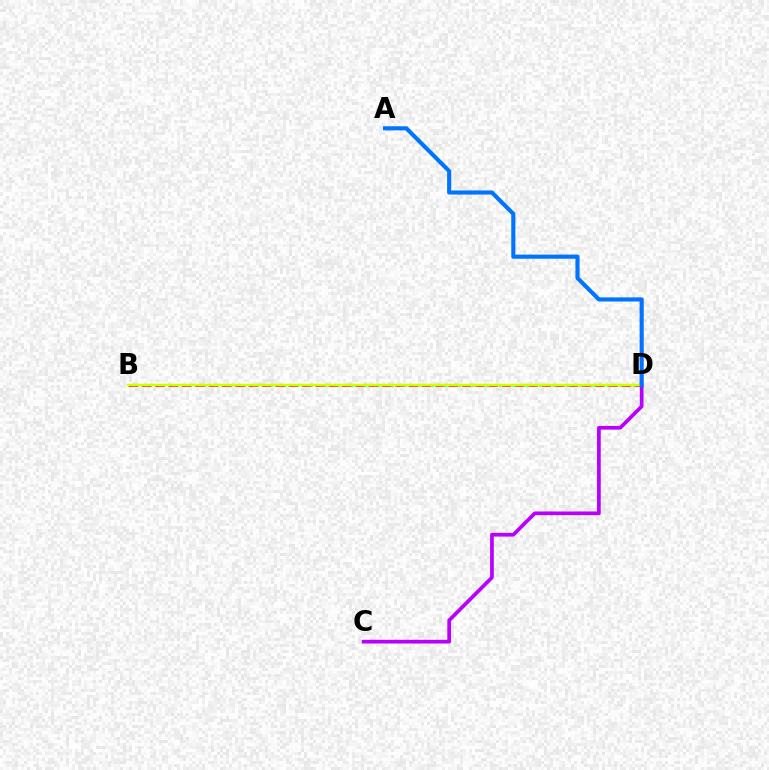{('B', 'D'): [{'color': '#00ff5c', 'line_style': 'dotted', 'thickness': 1.83}, {'color': '#ff0000', 'line_style': 'dashed', 'thickness': 1.81}, {'color': '#d1ff00', 'line_style': 'solid', 'thickness': 1.79}], ('C', 'D'): [{'color': '#b900ff', 'line_style': 'solid', 'thickness': 2.67}], ('A', 'D'): [{'color': '#0074ff', 'line_style': 'solid', 'thickness': 2.97}]}